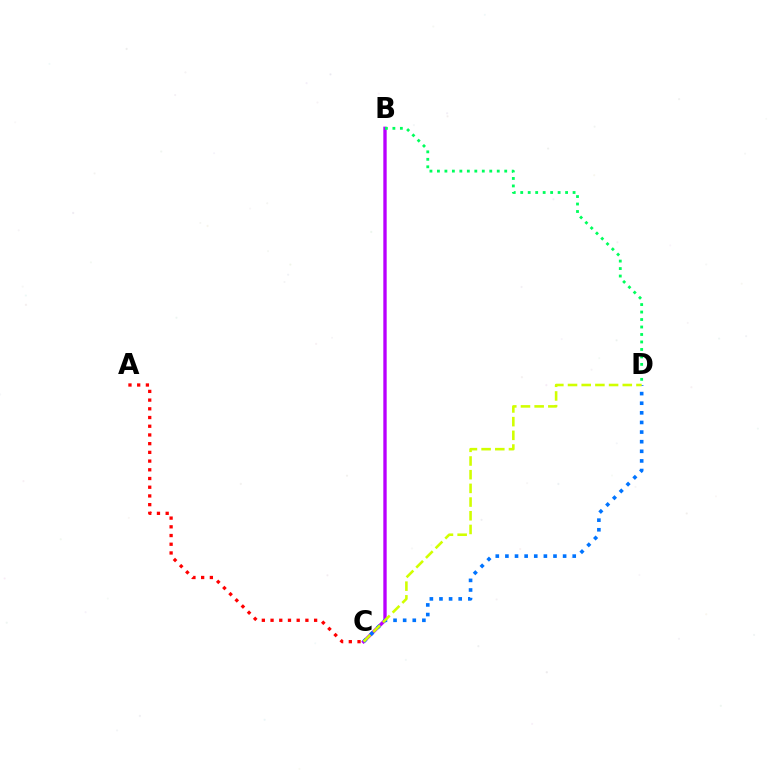{('B', 'C'): [{'color': '#b900ff', 'line_style': 'solid', 'thickness': 2.42}], ('C', 'D'): [{'color': '#0074ff', 'line_style': 'dotted', 'thickness': 2.61}, {'color': '#d1ff00', 'line_style': 'dashed', 'thickness': 1.86}], ('B', 'D'): [{'color': '#00ff5c', 'line_style': 'dotted', 'thickness': 2.03}], ('A', 'C'): [{'color': '#ff0000', 'line_style': 'dotted', 'thickness': 2.37}]}